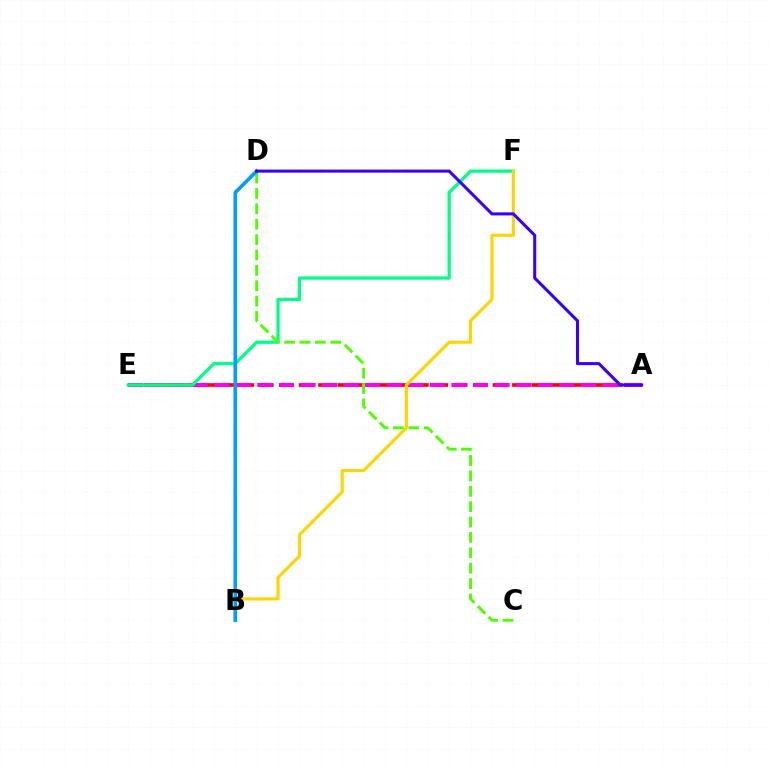{('A', 'E'): [{'color': '#ff0000', 'line_style': 'dashed', 'thickness': 2.63}, {'color': '#ff00ed', 'line_style': 'dashed', 'thickness': 2.93}], ('E', 'F'): [{'color': '#00ff86', 'line_style': 'solid', 'thickness': 2.34}], ('B', 'F'): [{'color': '#ffd500', 'line_style': 'solid', 'thickness': 2.25}], ('C', 'D'): [{'color': '#4fff00', 'line_style': 'dashed', 'thickness': 2.09}], ('B', 'D'): [{'color': '#009eff', 'line_style': 'solid', 'thickness': 2.63}], ('A', 'D'): [{'color': '#3700ff', 'line_style': 'solid', 'thickness': 2.2}]}